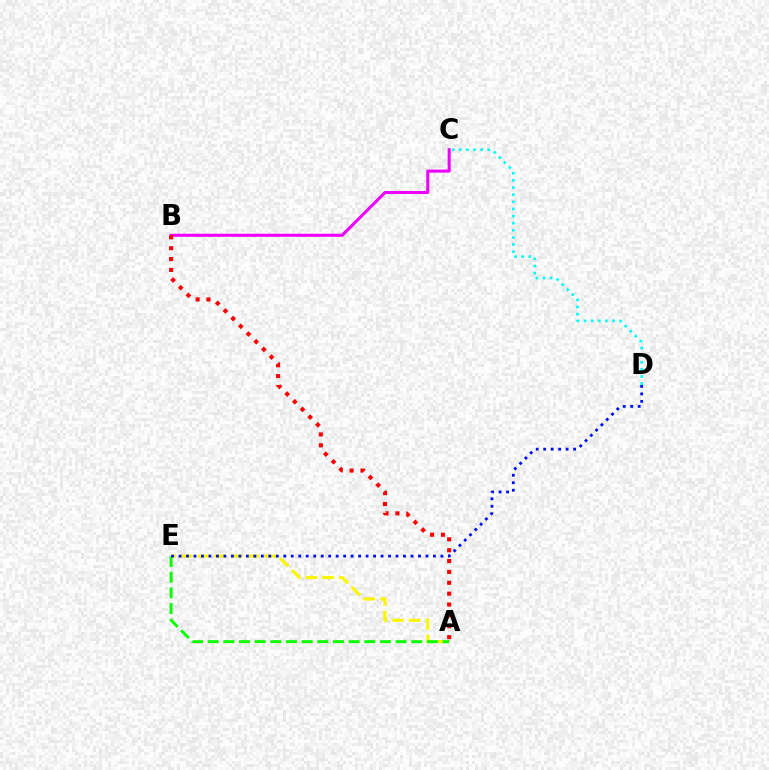{('C', 'D'): [{'color': '#00fff6', 'line_style': 'dotted', 'thickness': 1.94}], ('B', 'C'): [{'color': '#ee00ff', 'line_style': 'solid', 'thickness': 2.2}], ('A', 'B'): [{'color': '#ff0000', 'line_style': 'dotted', 'thickness': 2.95}], ('A', 'E'): [{'color': '#fcf500', 'line_style': 'dashed', 'thickness': 2.27}, {'color': '#08ff00', 'line_style': 'dashed', 'thickness': 2.13}], ('D', 'E'): [{'color': '#0010ff', 'line_style': 'dotted', 'thickness': 2.03}]}